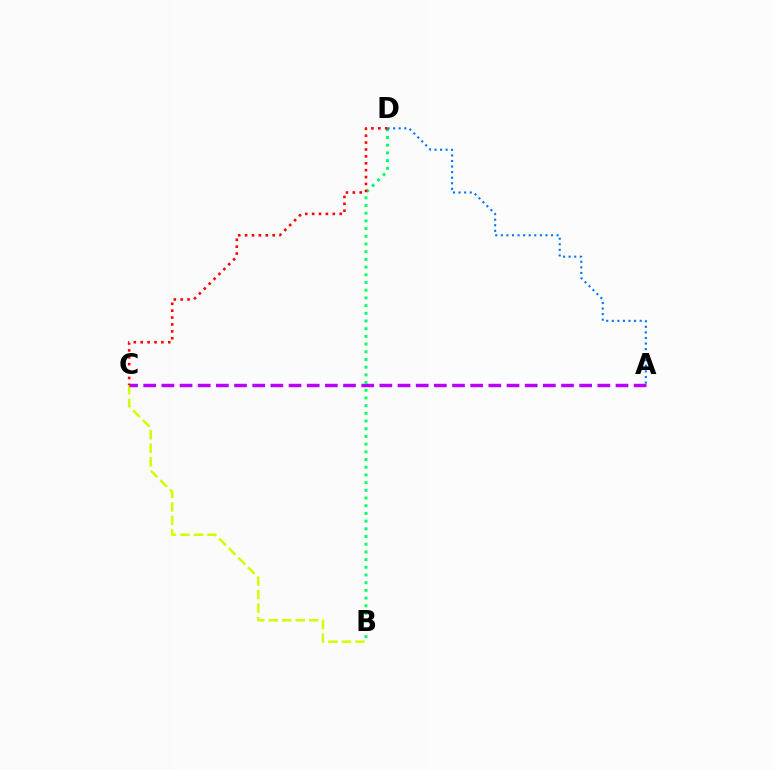{('B', 'C'): [{'color': '#d1ff00', 'line_style': 'dashed', 'thickness': 1.84}], ('A', 'C'): [{'color': '#b900ff', 'line_style': 'dashed', 'thickness': 2.47}], ('B', 'D'): [{'color': '#00ff5c', 'line_style': 'dotted', 'thickness': 2.09}], ('C', 'D'): [{'color': '#ff0000', 'line_style': 'dotted', 'thickness': 1.87}], ('A', 'D'): [{'color': '#0074ff', 'line_style': 'dotted', 'thickness': 1.51}]}